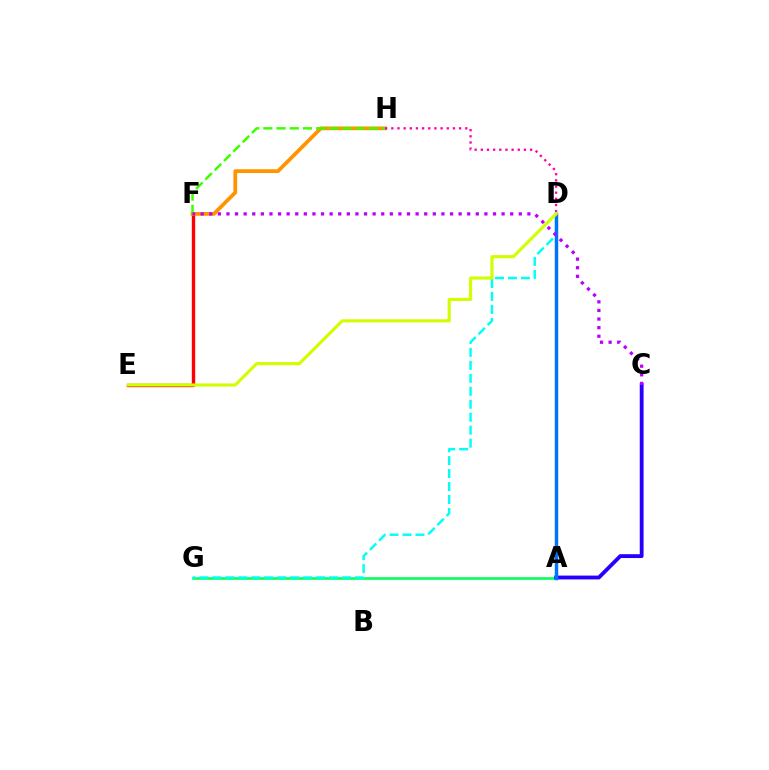{('E', 'F'): [{'color': '#ff0000', 'line_style': 'solid', 'thickness': 2.42}], ('A', 'G'): [{'color': '#00ff5c', 'line_style': 'solid', 'thickness': 1.85}], ('F', 'H'): [{'color': '#ff9400', 'line_style': 'solid', 'thickness': 2.71}, {'color': '#3dff00', 'line_style': 'dashed', 'thickness': 1.79}], ('D', 'H'): [{'color': '#ff00ac', 'line_style': 'dotted', 'thickness': 1.67}], ('A', 'C'): [{'color': '#2500ff', 'line_style': 'solid', 'thickness': 2.76}], ('D', 'G'): [{'color': '#00fff6', 'line_style': 'dashed', 'thickness': 1.76}], ('A', 'D'): [{'color': '#0074ff', 'line_style': 'solid', 'thickness': 2.48}], ('D', 'E'): [{'color': '#d1ff00', 'line_style': 'solid', 'thickness': 2.25}], ('C', 'F'): [{'color': '#b900ff', 'line_style': 'dotted', 'thickness': 2.34}]}